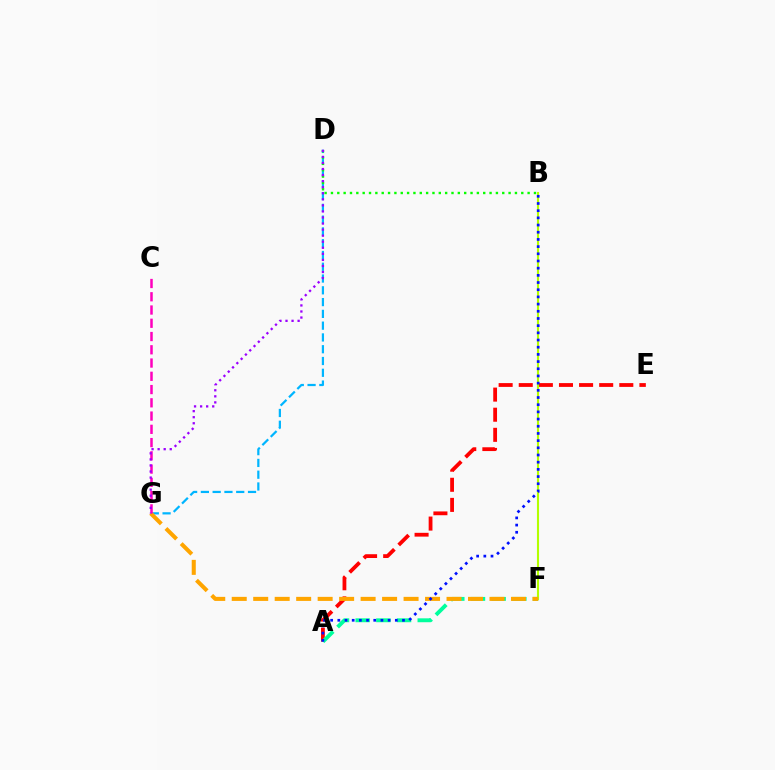{('A', 'E'): [{'color': '#ff0000', 'line_style': 'dashed', 'thickness': 2.73}], ('D', 'G'): [{'color': '#00b5ff', 'line_style': 'dashed', 'thickness': 1.6}, {'color': '#9b00ff', 'line_style': 'dotted', 'thickness': 1.65}], ('A', 'F'): [{'color': '#00ff9d', 'line_style': 'dashed', 'thickness': 2.81}], ('B', 'F'): [{'color': '#b3ff00', 'line_style': 'solid', 'thickness': 1.52}], ('F', 'G'): [{'color': '#ffa500', 'line_style': 'dashed', 'thickness': 2.92}], ('B', 'D'): [{'color': '#08ff00', 'line_style': 'dotted', 'thickness': 1.72}], ('A', 'B'): [{'color': '#0010ff', 'line_style': 'dotted', 'thickness': 1.95}], ('C', 'G'): [{'color': '#ff00bd', 'line_style': 'dashed', 'thickness': 1.8}]}